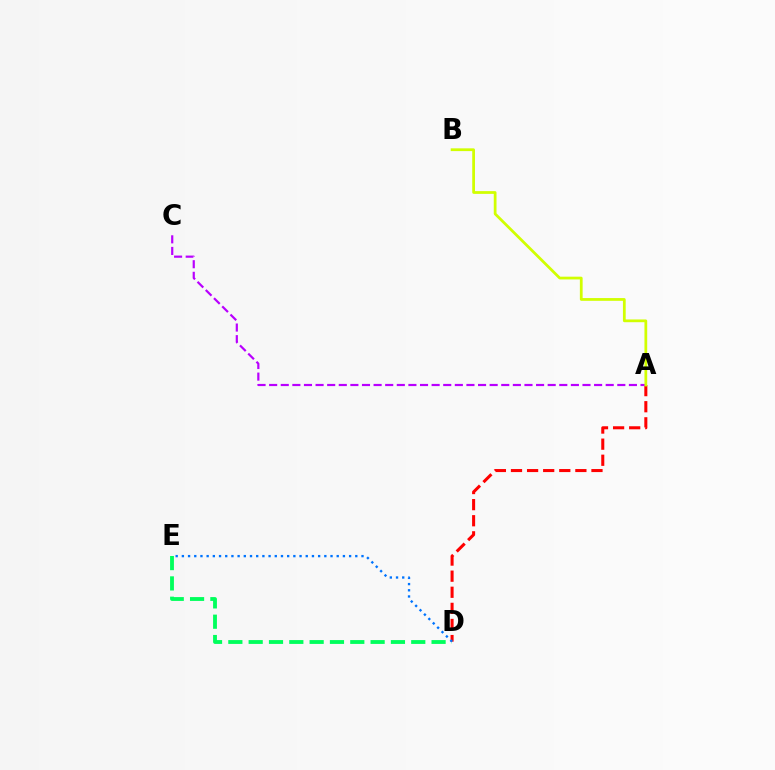{('D', 'E'): [{'color': '#00ff5c', 'line_style': 'dashed', 'thickness': 2.76}, {'color': '#0074ff', 'line_style': 'dotted', 'thickness': 1.68}], ('A', 'D'): [{'color': '#ff0000', 'line_style': 'dashed', 'thickness': 2.19}], ('A', 'C'): [{'color': '#b900ff', 'line_style': 'dashed', 'thickness': 1.58}], ('A', 'B'): [{'color': '#d1ff00', 'line_style': 'solid', 'thickness': 1.98}]}